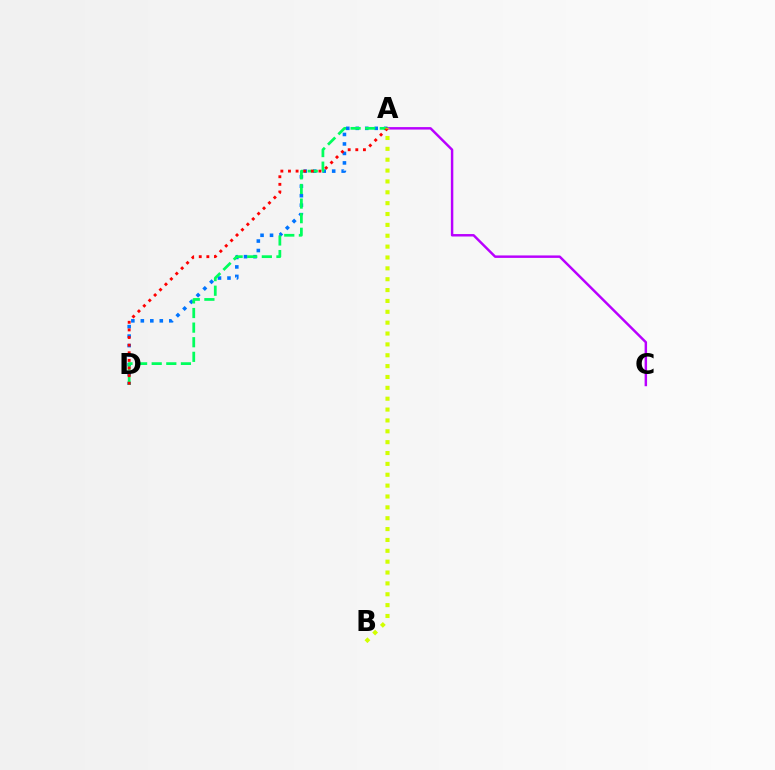{('A', 'C'): [{'color': '#b900ff', 'line_style': 'solid', 'thickness': 1.77}], ('A', 'D'): [{'color': '#0074ff', 'line_style': 'dotted', 'thickness': 2.58}, {'color': '#00ff5c', 'line_style': 'dashed', 'thickness': 1.98}, {'color': '#ff0000', 'line_style': 'dotted', 'thickness': 2.07}], ('A', 'B'): [{'color': '#d1ff00', 'line_style': 'dotted', 'thickness': 2.95}]}